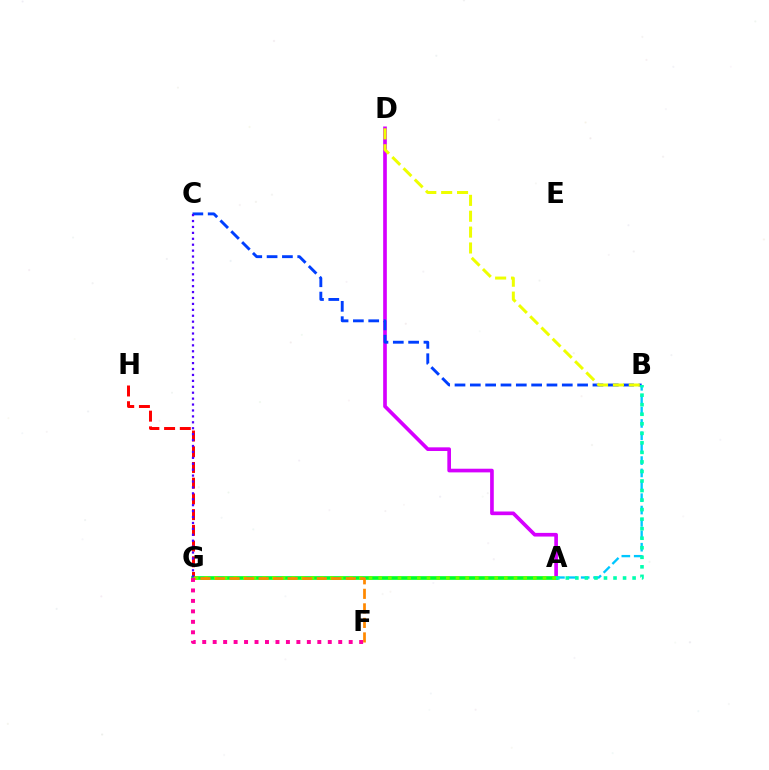{('A', 'D'): [{'color': '#d600ff', 'line_style': 'solid', 'thickness': 2.64}], ('B', 'C'): [{'color': '#003fff', 'line_style': 'dashed', 'thickness': 2.08}], ('A', 'B'): [{'color': '#00c7ff', 'line_style': 'dashed', 'thickness': 1.68}, {'color': '#00ffaf', 'line_style': 'dotted', 'thickness': 2.59}], ('B', 'D'): [{'color': '#eeff00', 'line_style': 'dashed', 'thickness': 2.16}], ('G', 'H'): [{'color': '#ff0000', 'line_style': 'dashed', 'thickness': 2.14}], ('A', 'G'): [{'color': '#00ff27', 'line_style': 'solid', 'thickness': 2.64}, {'color': '#66ff00', 'line_style': 'dotted', 'thickness': 2.63}], ('C', 'G'): [{'color': '#4f00ff', 'line_style': 'dotted', 'thickness': 1.61}], ('F', 'G'): [{'color': '#ff8800', 'line_style': 'dashed', 'thickness': 1.97}, {'color': '#ff00a0', 'line_style': 'dotted', 'thickness': 2.84}]}